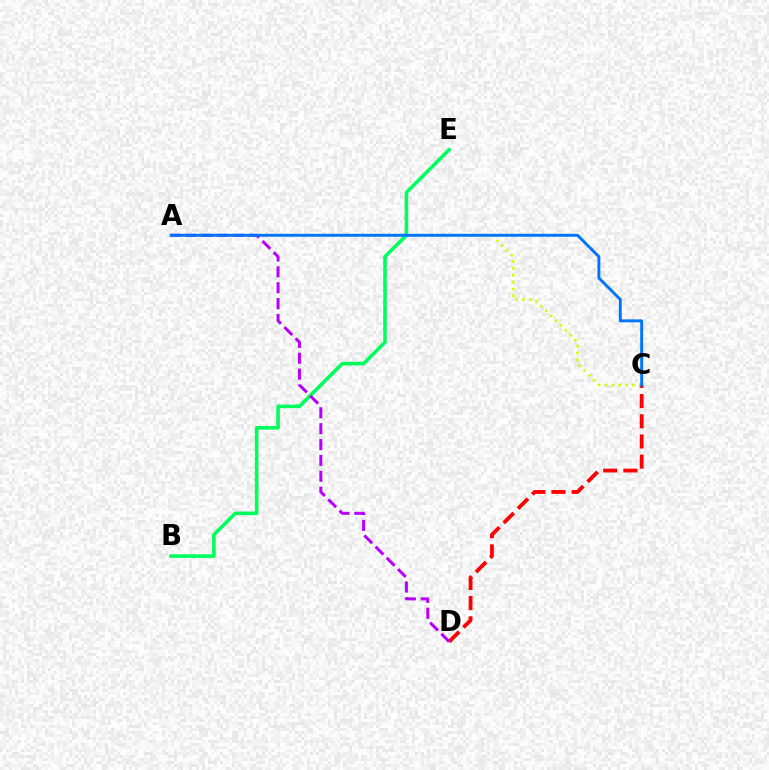{('A', 'C'): [{'color': '#d1ff00', 'line_style': 'dotted', 'thickness': 1.87}, {'color': '#0074ff', 'line_style': 'solid', 'thickness': 2.1}], ('C', 'D'): [{'color': '#ff0000', 'line_style': 'dashed', 'thickness': 2.74}], ('B', 'E'): [{'color': '#00ff5c', 'line_style': 'solid', 'thickness': 2.58}], ('A', 'D'): [{'color': '#b900ff', 'line_style': 'dashed', 'thickness': 2.16}]}